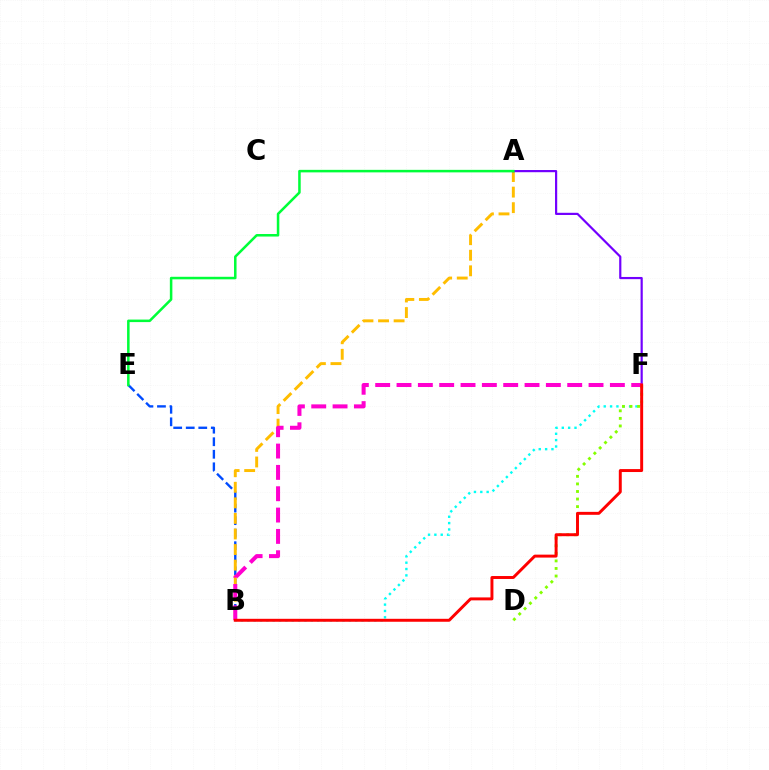{('B', 'E'): [{'color': '#004bff', 'line_style': 'dashed', 'thickness': 1.7}], ('B', 'F'): [{'color': '#00fff6', 'line_style': 'dotted', 'thickness': 1.72}, {'color': '#ff00cf', 'line_style': 'dashed', 'thickness': 2.9}, {'color': '#ff0000', 'line_style': 'solid', 'thickness': 2.12}], ('A', 'B'): [{'color': '#ffbd00', 'line_style': 'dashed', 'thickness': 2.11}], ('D', 'F'): [{'color': '#84ff00', 'line_style': 'dotted', 'thickness': 2.06}], ('A', 'F'): [{'color': '#7200ff', 'line_style': 'solid', 'thickness': 1.58}], ('A', 'E'): [{'color': '#00ff39', 'line_style': 'solid', 'thickness': 1.82}]}